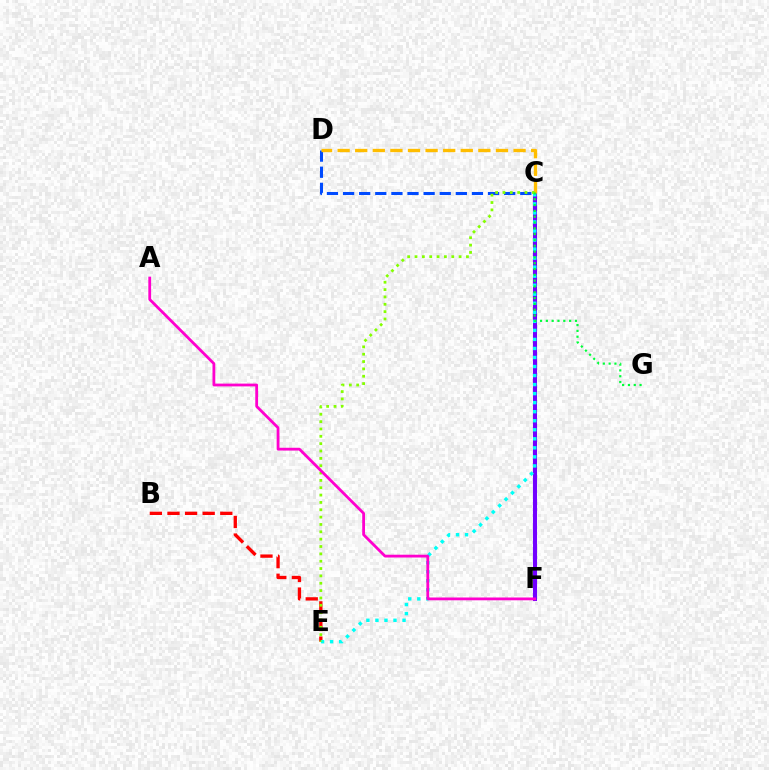{('B', 'E'): [{'color': '#ff0000', 'line_style': 'dashed', 'thickness': 2.39}], ('C', 'F'): [{'color': '#7200ff', 'line_style': 'solid', 'thickness': 2.94}], ('C', 'D'): [{'color': '#004bff', 'line_style': 'dashed', 'thickness': 2.19}, {'color': '#ffbd00', 'line_style': 'dashed', 'thickness': 2.39}], ('C', 'E'): [{'color': '#00fff6', 'line_style': 'dotted', 'thickness': 2.45}, {'color': '#84ff00', 'line_style': 'dotted', 'thickness': 2.0}], ('C', 'G'): [{'color': '#00ff39', 'line_style': 'dotted', 'thickness': 1.58}], ('A', 'F'): [{'color': '#ff00cf', 'line_style': 'solid', 'thickness': 2.01}]}